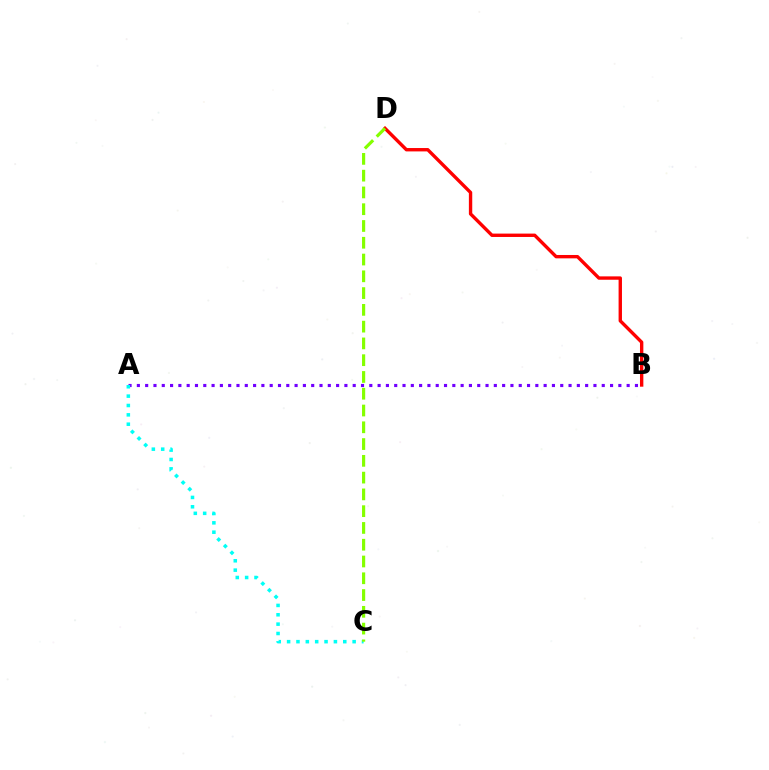{('A', 'B'): [{'color': '#7200ff', 'line_style': 'dotted', 'thickness': 2.26}], ('A', 'C'): [{'color': '#00fff6', 'line_style': 'dotted', 'thickness': 2.54}], ('B', 'D'): [{'color': '#ff0000', 'line_style': 'solid', 'thickness': 2.43}], ('C', 'D'): [{'color': '#84ff00', 'line_style': 'dashed', 'thickness': 2.28}]}